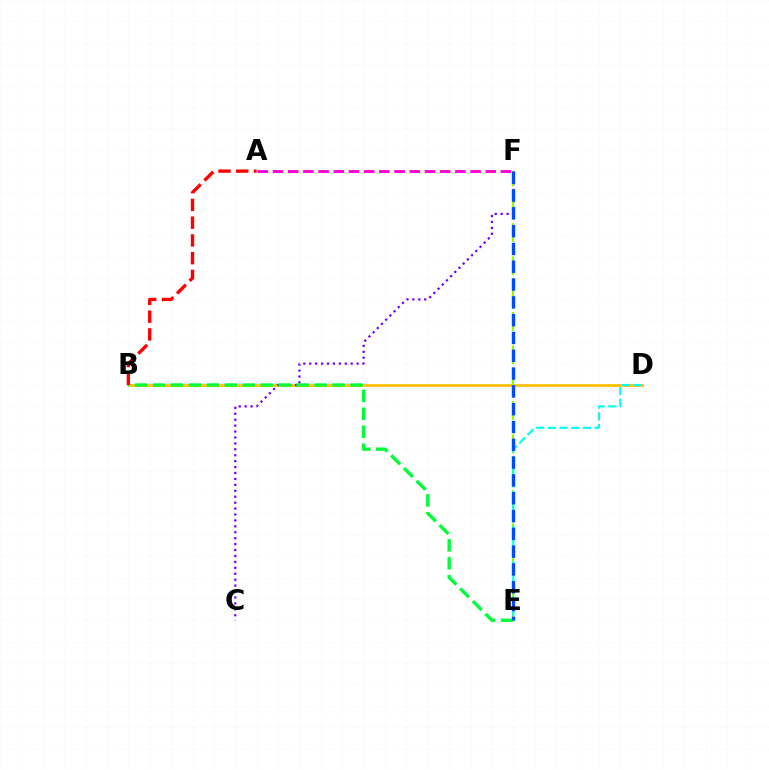{('B', 'D'): [{'color': '#ffbd00', 'line_style': 'solid', 'thickness': 1.93}], ('A', 'F'): [{'color': '#ff00cf', 'line_style': 'dashed', 'thickness': 2.06}], ('C', 'F'): [{'color': '#7200ff', 'line_style': 'dotted', 'thickness': 1.61}], ('E', 'F'): [{'color': '#84ff00', 'line_style': 'dashed', 'thickness': 1.51}, {'color': '#004bff', 'line_style': 'dashed', 'thickness': 2.42}], ('B', 'E'): [{'color': '#00ff39', 'line_style': 'dashed', 'thickness': 2.44}], ('D', 'E'): [{'color': '#00fff6', 'line_style': 'dashed', 'thickness': 1.59}], ('A', 'B'): [{'color': '#ff0000', 'line_style': 'dashed', 'thickness': 2.41}]}